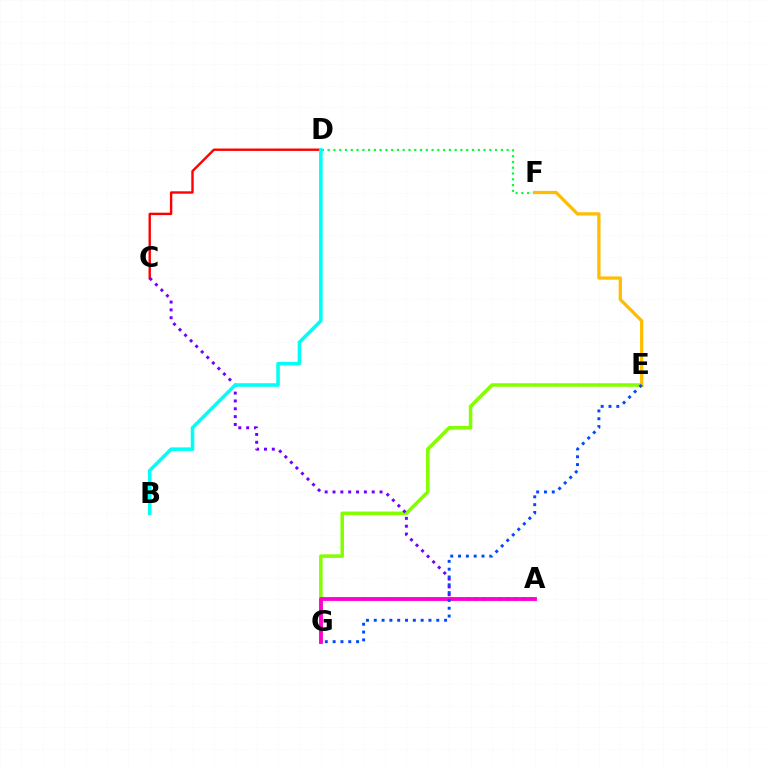{('C', 'D'): [{'color': '#ff0000', 'line_style': 'solid', 'thickness': 1.72}], ('E', 'G'): [{'color': '#84ff00', 'line_style': 'solid', 'thickness': 2.54}, {'color': '#004bff', 'line_style': 'dotted', 'thickness': 2.12}], ('A', 'C'): [{'color': '#7200ff', 'line_style': 'dotted', 'thickness': 2.13}], ('D', 'F'): [{'color': '#00ff39', 'line_style': 'dotted', 'thickness': 1.57}], ('B', 'D'): [{'color': '#00fff6', 'line_style': 'solid', 'thickness': 2.56}], ('A', 'G'): [{'color': '#ff00cf', 'line_style': 'solid', 'thickness': 2.76}], ('E', 'F'): [{'color': '#ffbd00', 'line_style': 'solid', 'thickness': 2.34}]}